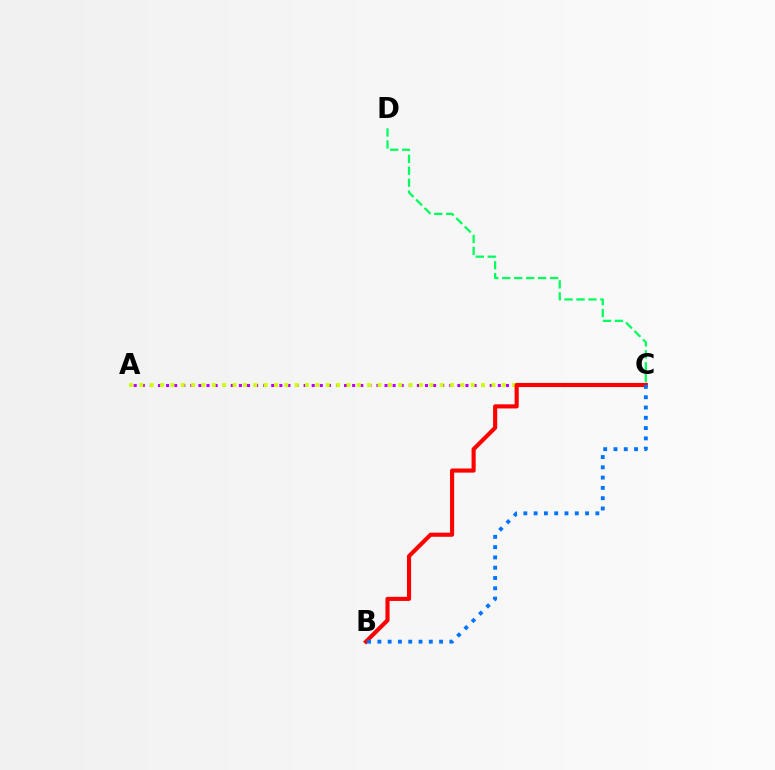{('A', 'C'): [{'color': '#b900ff', 'line_style': 'dotted', 'thickness': 2.2}, {'color': '#d1ff00', 'line_style': 'dotted', 'thickness': 2.81}], ('B', 'C'): [{'color': '#ff0000', 'line_style': 'solid', 'thickness': 2.96}, {'color': '#0074ff', 'line_style': 'dotted', 'thickness': 2.79}], ('C', 'D'): [{'color': '#00ff5c', 'line_style': 'dashed', 'thickness': 1.62}]}